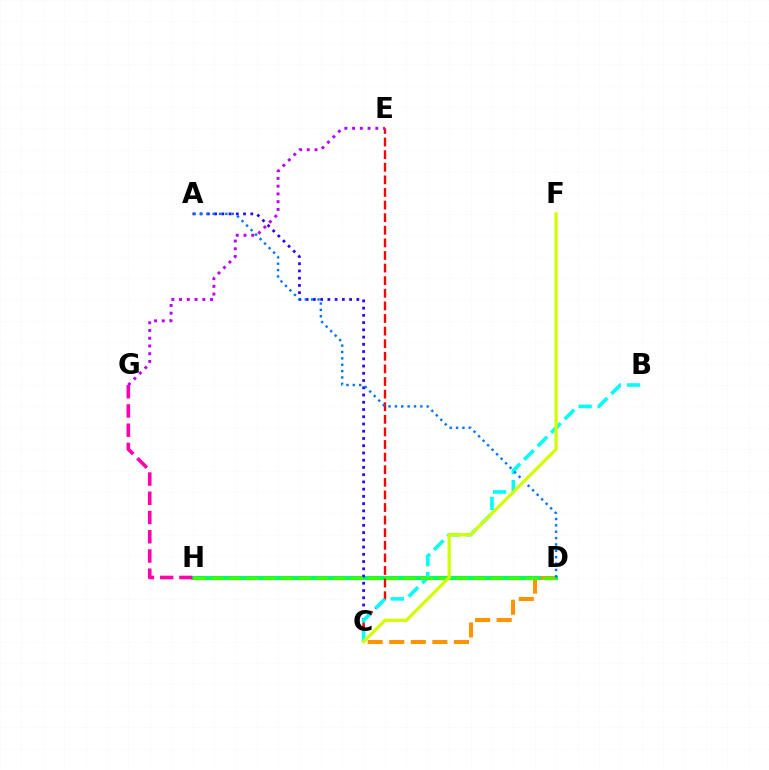{('D', 'H'): [{'color': '#00ff5c', 'line_style': 'solid', 'thickness': 2.88}, {'color': '#3dff00', 'line_style': 'dashed', 'thickness': 2.38}], ('A', 'C'): [{'color': '#2500ff', 'line_style': 'dotted', 'thickness': 1.97}], ('G', 'H'): [{'color': '#ff00ac', 'line_style': 'dashed', 'thickness': 2.61}], ('C', 'E'): [{'color': '#ff0000', 'line_style': 'dashed', 'thickness': 1.71}], ('E', 'G'): [{'color': '#b900ff', 'line_style': 'dotted', 'thickness': 2.1}], ('B', 'C'): [{'color': '#00fff6', 'line_style': 'dashed', 'thickness': 2.59}], ('C', 'D'): [{'color': '#ff9400', 'line_style': 'dashed', 'thickness': 2.93}], ('A', 'D'): [{'color': '#0074ff', 'line_style': 'dotted', 'thickness': 1.73}], ('C', 'F'): [{'color': '#d1ff00', 'line_style': 'solid', 'thickness': 2.33}]}